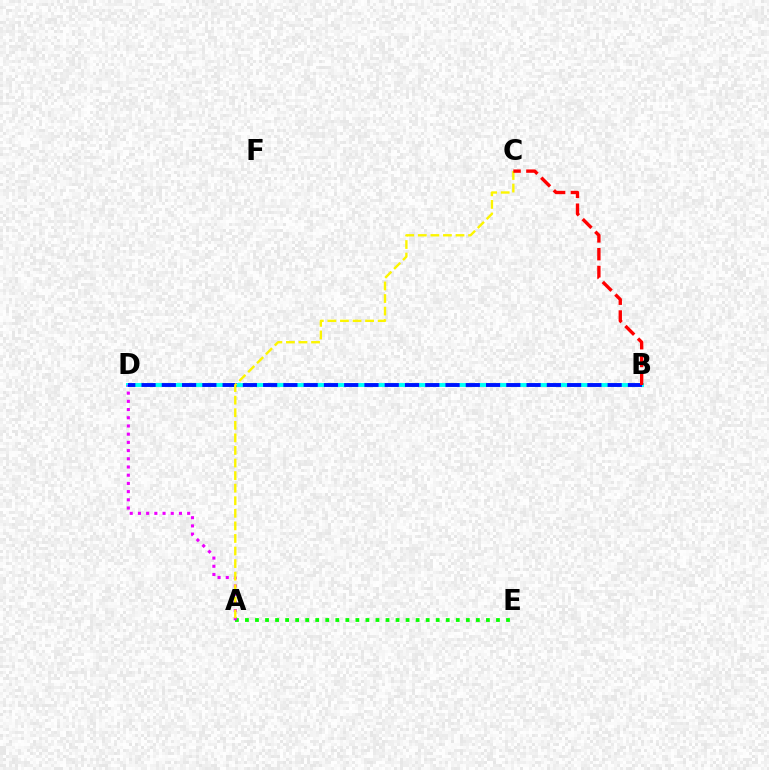{('B', 'D'): [{'color': '#00fff6', 'line_style': 'solid', 'thickness': 2.83}, {'color': '#0010ff', 'line_style': 'dashed', 'thickness': 2.75}], ('A', 'E'): [{'color': '#08ff00', 'line_style': 'dotted', 'thickness': 2.73}], ('A', 'D'): [{'color': '#ee00ff', 'line_style': 'dotted', 'thickness': 2.23}], ('A', 'C'): [{'color': '#fcf500', 'line_style': 'dashed', 'thickness': 1.71}], ('B', 'C'): [{'color': '#ff0000', 'line_style': 'dashed', 'thickness': 2.42}]}